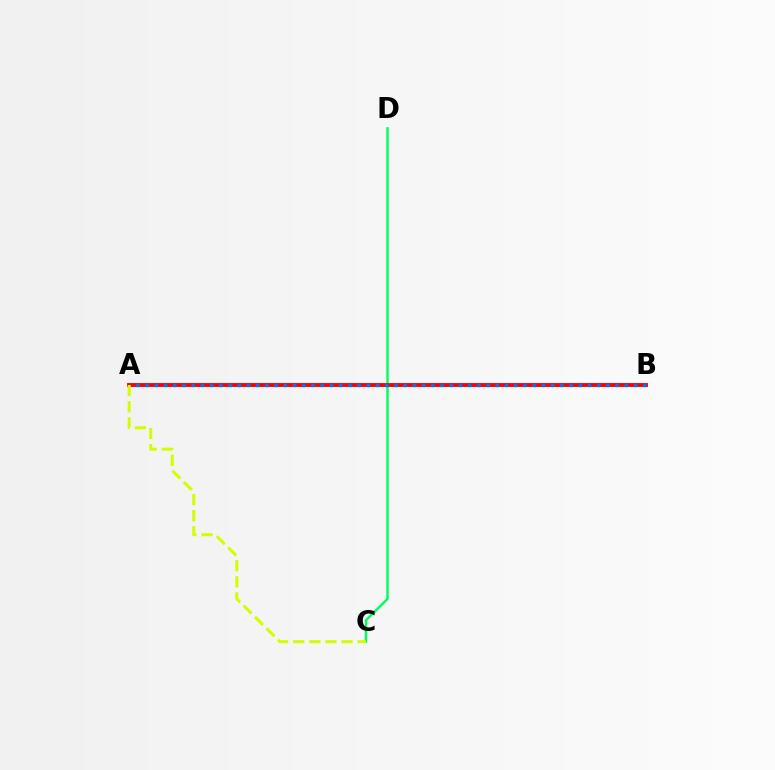{('A', 'B'): [{'color': '#b900ff', 'line_style': 'dashed', 'thickness': 1.53}, {'color': '#ff0000', 'line_style': 'solid', 'thickness': 2.81}, {'color': '#0074ff', 'line_style': 'dotted', 'thickness': 2.5}], ('C', 'D'): [{'color': '#00ff5c', 'line_style': 'solid', 'thickness': 1.76}], ('A', 'C'): [{'color': '#d1ff00', 'line_style': 'dashed', 'thickness': 2.19}]}